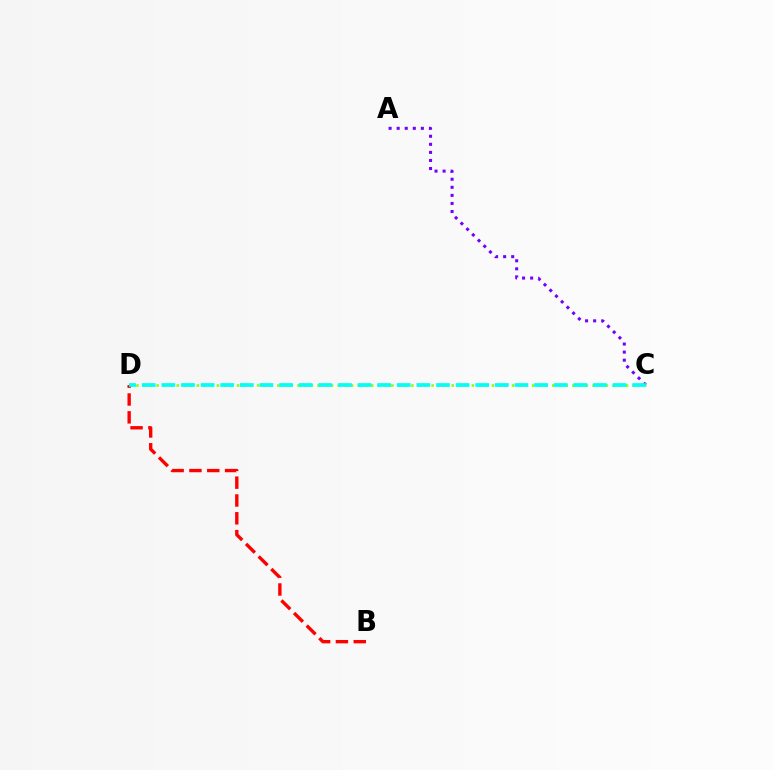{('A', 'C'): [{'color': '#7200ff', 'line_style': 'dotted', 'thickness': 2.19}], ('C', 'D'): [{'color': '#84ff00', 'line_style': 'dotted', 'thickness': 1.82}, {'color': '#00fff6', 'line_style': 'dashed', 'thickness': 2.66}], ('B', 'D'): [{'color': '#ff0000', 'line_style': 'dashed', 'thickness': 2.42}]}